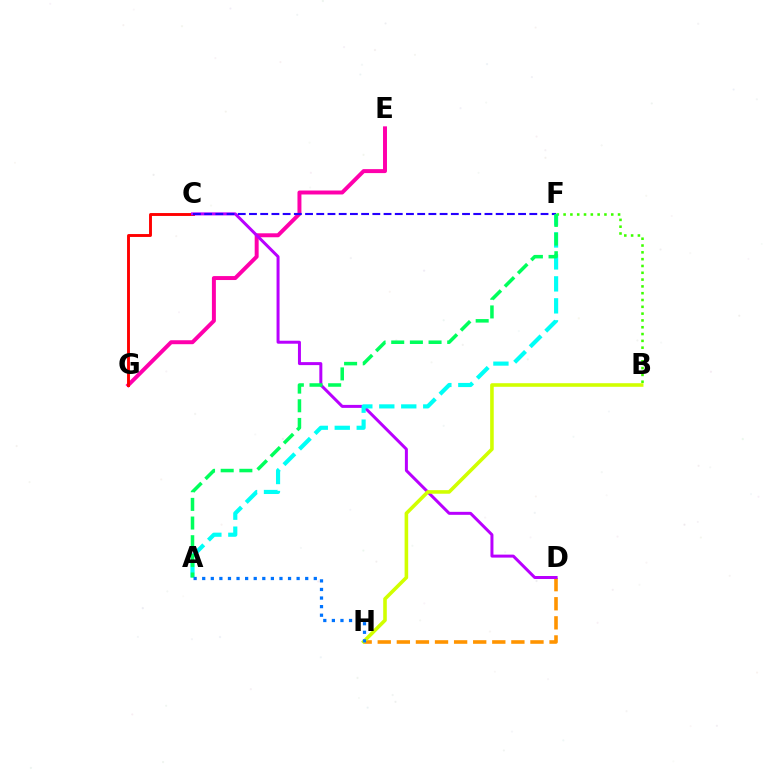{('D', 'H'): [{'color': '#ff9400', 'line_style': 'dashed', 'thickness': 2.59}], ('E', 'G'): [{'color': '#ff00ac', 'line_style': 'solid', 'thickness': 2.85}], ('B', 'F'): [{'color': '#3dff00', 'line_style': 'dotted', 'thickness': 1.85}], ('C', 'G'): [{'color': '#ff0000', 'line_style': 'solid', 'thickness': 2.09}], ('C', 'D'): [{'color': '#b900ff', 'line_style': 'solid', 'thickness': 2.15}], ('A', 'F'): [{'color': '#00fff6', 'line_style': 'dashed', 'thickness': 2.99}, {'color': '#00ff5c', 'line_style': 'dashed', 'thickness': 2.54}], ('C', 'F'): [{'color': '#2500ff', 'line_style': 'dashed', 'thickness': 1.52}], ('B', 'H'): [{'color': '#d1ff00', 'line_style': 'solid', 'thickness': 2.58}], ('A', 'H'): [{'color': '#0074ff', 'line_style': 'dotted', 'thickness': 2.33}]}